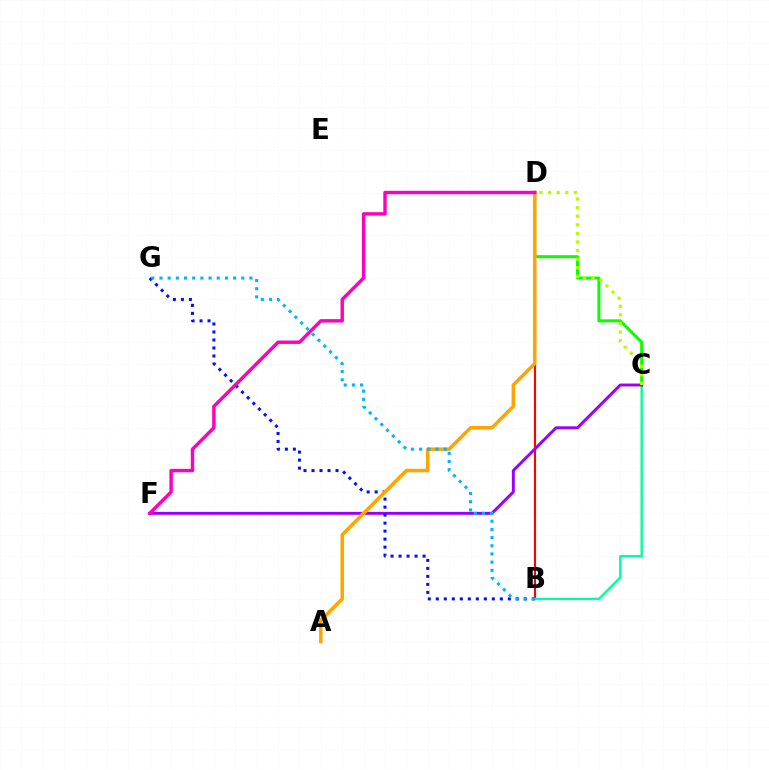{('B', 'D'): [{'color': '#ff0000', 'line_style': 'solid', 'thickness': 1.5}], ('B', 'C'): [{'color': '#00ff9d', 'line_style': 'solid', 'thickness': 1.69}], ('C', 'D'): [{'color': '#08ff00', 'line_style': 'solid', 'thickness': 2.16}, {'color': '#b3ff00', 'line_style': 'dotted', 'thickness': 2.34}], ('C', 'F'): [{'color': '#9b00ff', 'line_style': 'solid', 'thickness': 2.11}], ('B', 'G'): [{'color': '#0010ff', 'line_style': 'dotted', 'thickness': 2.17}, {'color': '#00b5ff', 'line_style': 'dotted', 'thickness': 2.22}], ('A', 'D'): [{'color': '#ffa500', 'line_style': 'solid', 'thickness': 2.53}], ('D', 'F'): [{'color': '#ff00bd', 'line_style': 'solid', 'thickness': 2.46}]}